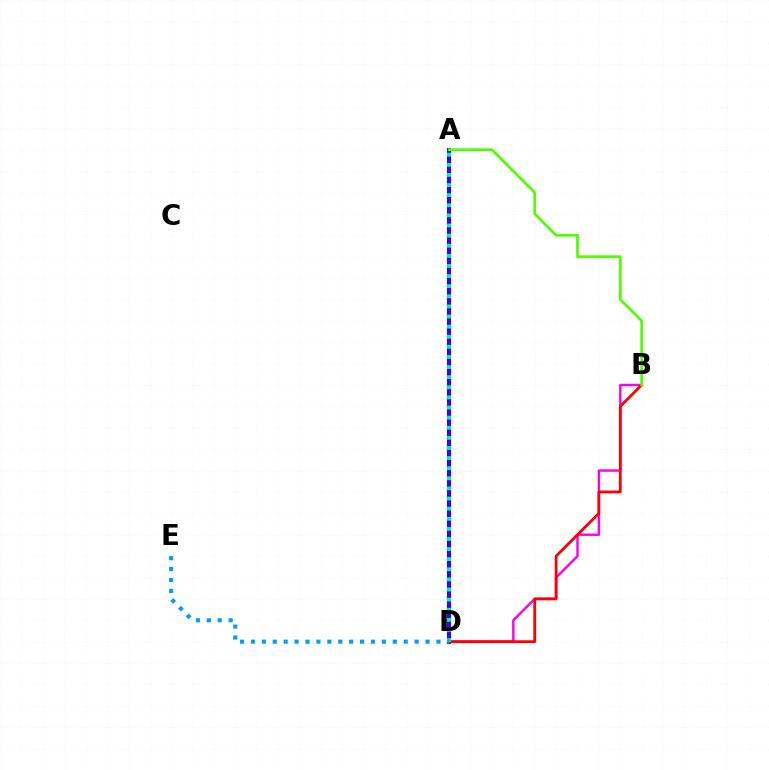{('B', 'D'): [{'color': '#ff00ed', 'line_style': 'solid', 'thickness': 1.76}, {'color': '#ff0000', 'line_style': 'solid', 'thickness': 2.0}], ('A', 'D'): [{'color': '#ffd500', 'line_style': 'dotted', 'thickness': 2.32}, {'color': '#3700ff', 'line_style': 'solid', 'thickness': 2.99}, {'color': '#00ff86', 'line_style': 'dotted', 'thickness': 2.75}], ('A', 'B'): [{'color': '#4fff00', 'line_style': 'solid', 'thickness': 1.97}], ('D', 'E'): [{'color': '#009eff', 'line_style': 'dotted', 'thickness': 2.97}]}